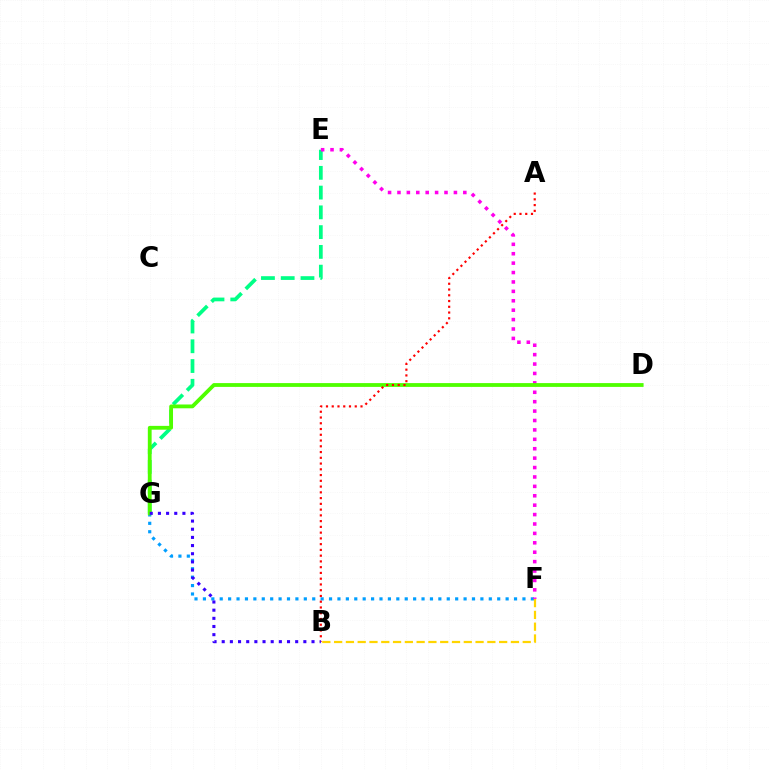{('F', 'G'): [{'color': '#009eff', 'line_style': 'dotted', 'thickness': 2.28}], ('E', 'G'): [{'color': '#00ff86', 'line_style': 'dashed', 'thickness': 2.69}], ('E', 'F'): [{'color': '#ff00ed', 'line_style': 'dotted', 'thickness': 2.56}], ('D', 'G'): [{'color': '#4fff00', 'line_style': 'solid', 'thickness': 2.74}], ('A', 'B'): [{'color': '#ff0000', 'line_style': 'dotted', 'thickness': 1.56}], ('B', 'F'): [{'color': '#ffd500', 'line_style': 'dashed', 'thickness': 1.6}], ('B', 'G'): [{'color': '#3700ff', 'line_style': 'dotted', 'thickness': 2.22}]}